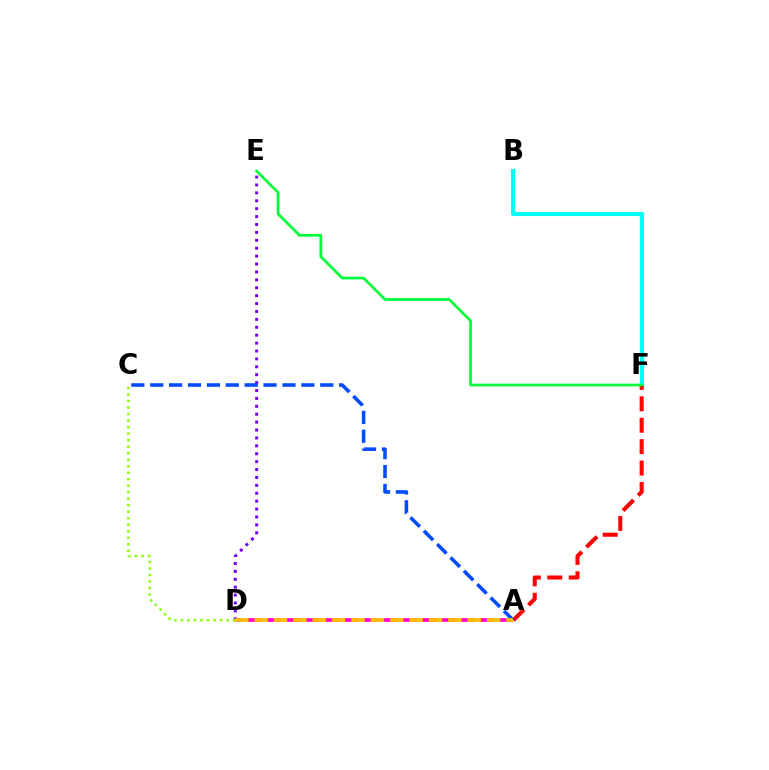{('B', 'F'): [{'color': '#00fff6', 'line_style': 'solid', 'thickness': 3.0}], ('A', 'F'): [{'color': '#ff0000', 'line_style': 'dashed', 'thickness': 2.91}], ('D', 'E'): [{'color': '#7200ff', 'line_style': 'dotted', 'thickness': 2.15}], ('E', 'F'): [{'color': '#00ff39', 'line_style': 'solid', 'thickness': 1.96}], ('C', 'D'): [{'color': '#84ff00', 'line_style': 'dotted', 'thickness': 1.77}], ('A', 'D'): [{'color': '#ff00cf', 'line_style': 'dashed', 'thickness': 2.63}, {'color': '#ffbd00', 'line_style': 'dashed', 'thickness': 2.63}], ('A', 'C'): [{'color': '#004bff', 'line_style': 'dashed', 'thickness': 2.57}]}